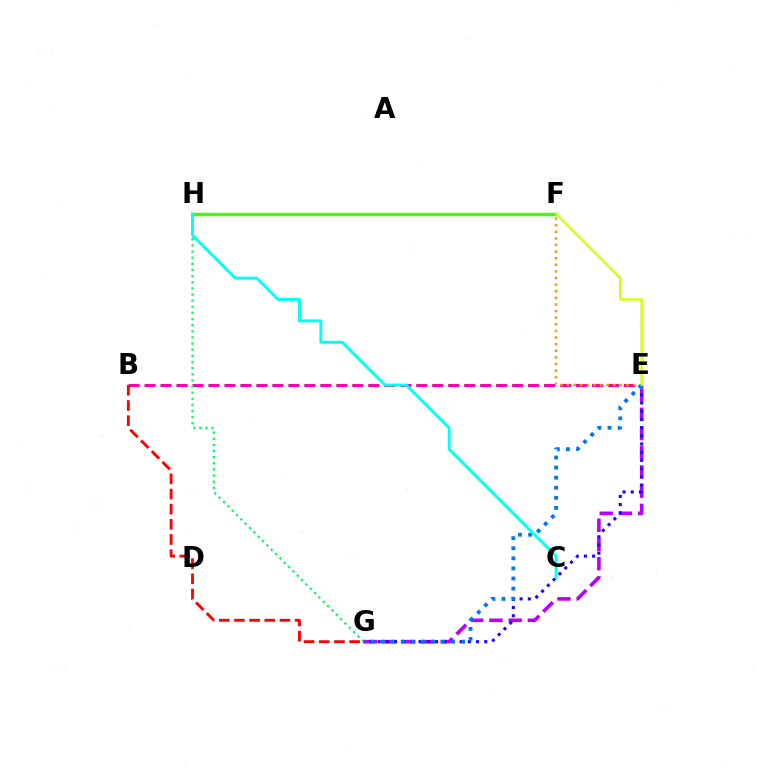{('E', 'G'): [{'color': '#b900ff', 'line_style': 'dashed', 'thickness': 2.61}, {'color': '#2500ff', 'line_style': 'dotted', 'thickness': 2.23}, {'color': '#0074ff', 'line_style': 'dotted', 'thickness': 2.74}], ('B', 'E'): [{'color': '#ff00ac', 'line_style': 'dashed', 'thickness': 2.17}], ('E', 'F'): [{'color': '#ff9400', 'line_style': 'dotted', 'thickness': 1.8}, {'color': '#d1ff00', 'line_style': 'solid', 'thickness': 1.69}], ('G', 'H'): [{'color': '#00ff5c', 'line_style': 'dotted', 'thickness': 1.67}], ('F', 'H'): [{'color': '#3dff00', 'line_style': 'solid', 'thickness': 2.44}], ('B', 'G'): [{'color': '#ff0000', 'line_style': 'dashed', 'thickness': 2.06}], ('C', 'H'): [{'color': '#00fff6', 'line_style': 'solid', 'thickness': 2.09}]}